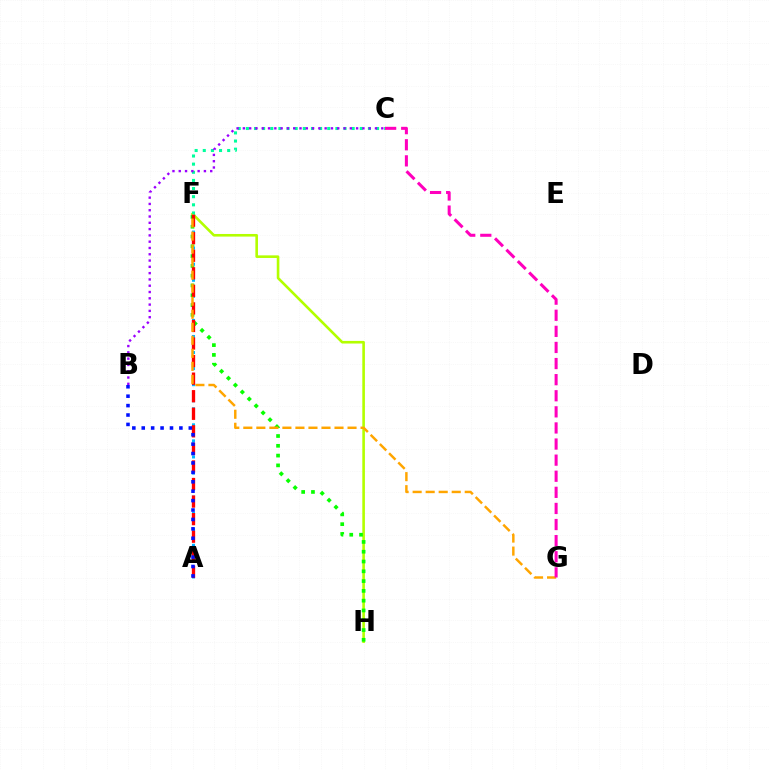{('F', 'H'): [{'color': '#b3ff00', 'line_style': 'solid', 'thickness': 1.88}, {'color': '#08ff00', 'line_style': 'dotted', 'thickness': 2.66}], ('A', 'F'): [{'color': '#00b5ff', 'line_style': 'dotted', 'thickness': 2.18}, {'color': '#ff0000', 'line_style': 'dashed', 'thickness': 2.39}], ('C', 'F'): [{'color': '#00ff9d', 'line_style': 'dotted', 'thickness': 2.21}], ('A', 'B'): [{'color': '#0010ff', 'line_style': 'dotted', 'thickness': 2.56}], ('B', 'C'): [{'color': '#9b00ff', 'line_style': 'dotted', 'thickness': 1.71}], ('F', 'G'): [{'color': '#ffa500', 'line_style': 'dashed', 'thickness': 1.77}], ('C', 'G'): [{'color': '#ff00bd', 'line_style': 'dashed', 'thickness': 2.19}]}